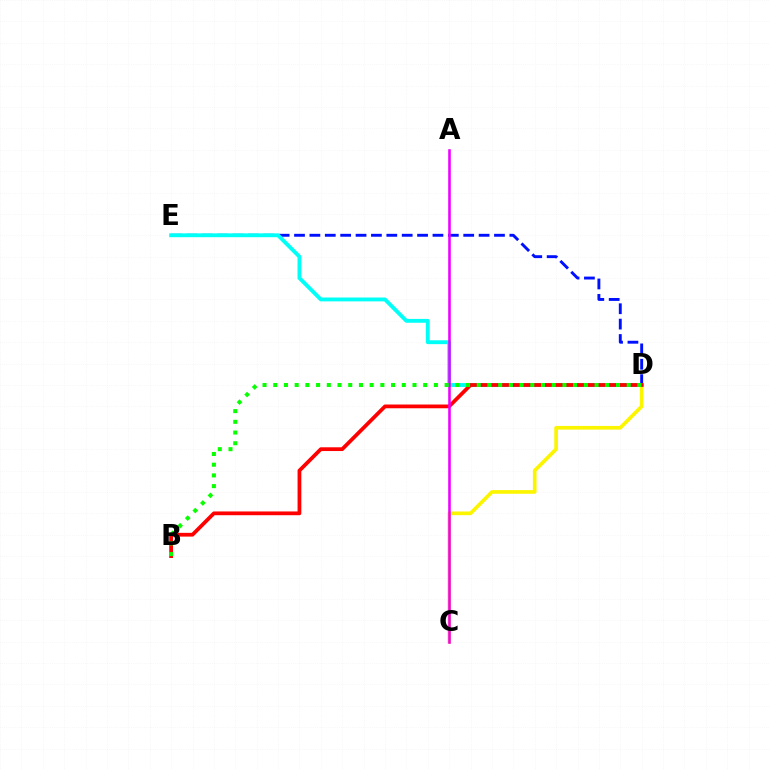{('D', 'E'): [{'color': '#0010ff', 'line_style': 'dashed', 'thickness': 2.09}, {'color': '#00fff6', 'line_style': 'solid', 'thickness': 2.78}], ('C', 'D'): [{'color': '#fcf500', 'line_style': 'solid', 'thickness': 2.65}], ('B', 'D'): [{'color': '#ff0000', 'line_style': 'solid', 'thickness': 2.71}, {'color': '#08ff00', 'line_style': 'dotted', 'thickness': 2.91}], ('A', 'C'): [{'color': '#ee00ff', 'line_style': 'solid', 'thickness': 1.86}]}